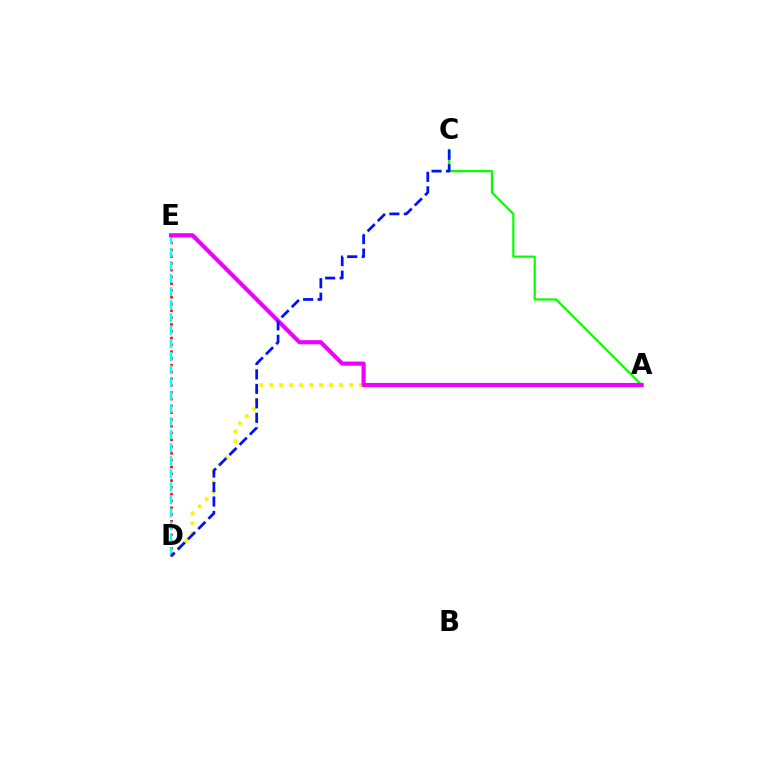{('A', 'D'): [{'color': '#fcf500', 'line_style': 'dotted', 'thickness': 2.71}], ('A', 'C'): [{'color': '#08ff00', 'line_style': 'solid', 'thickness': 1.6}], ('D', 'E'): [{'color': '#ff0000', 'line_style': 'dotted', 'thickness': 1.84}, {'color': '#00fff6', 'line_style': 'dashed', 'thickness': 1.77}], ('A', 'E'): [{'color': '#ee00ff', 'line_style': 'solid', 'thickness': 2.99}], ('C', 'D'): [{'color': '#0010ff', 'line_style': 'dashed', 'thickness': 1.97}]}